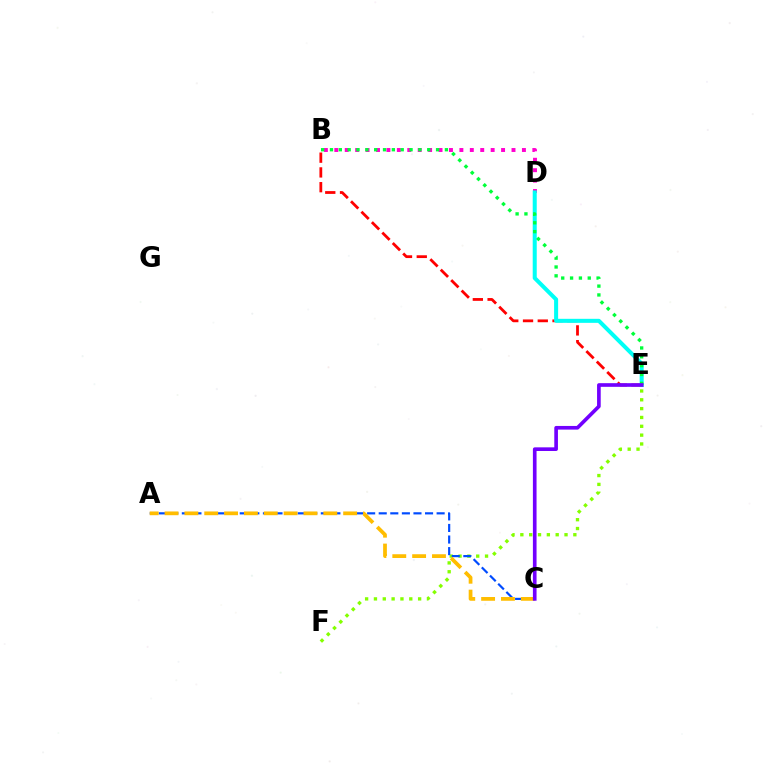{('B', 'E'): [{'color': '#ff0000', 'line_style': 'dashed', 'thickness': 2.01}, {'color': '#00ff39', 'line_style': 'dotted', 'thickness': 2.4}], ('E', 'F'): [{'color': '#84ff00', 'line_style': 'dotted', 'thickness': 2.4}], ('A', 'C'): [{'color': '#004bff', 'line_style': 'dashed', 'thickness': 1.57}, {'color': '#ffbd00', 'line_style': 'dashed', 'thickness': 2.7}], ('B', 'D'): [{'color': '#ff00cf', 'line_style': 'dotted', 'thickness': 2.83}], ('D', 'E'): [{'color': '#00fff6', 'line_style': 'solid', 'thickness': 2.9}], ('C', 'E'): [{'color': '#7200ff', 'line_style': 'solid', 'thickness': 2.63}]}